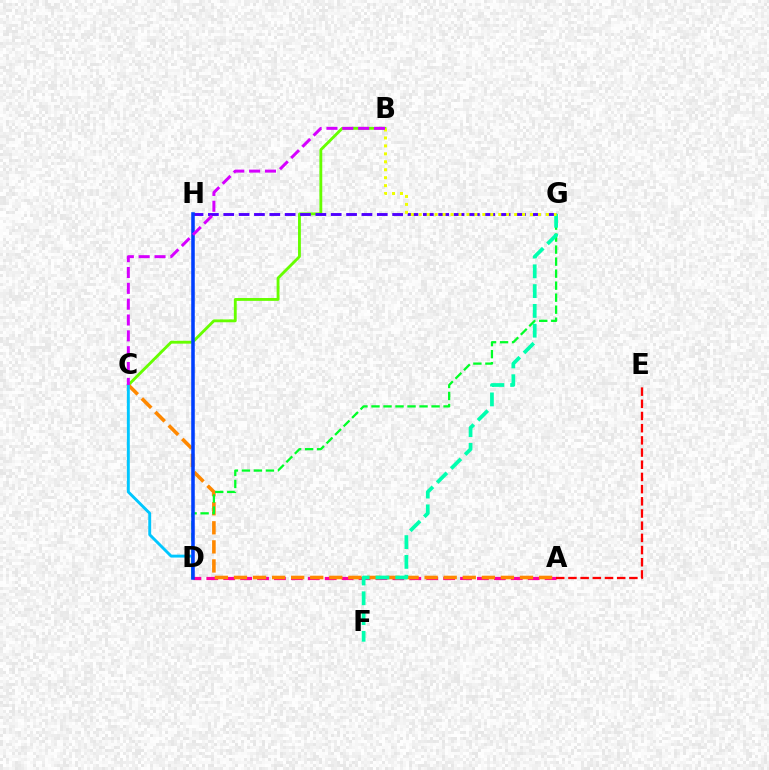{('B', 'C'): [{'color': '#66ff00', 'line_style': 'solid', 'thickness': 2.05}, {'color': '#d600ff', 'line_style': 'dashed', 'thickness': 2.15}], ('A', 'D'): [{'color': '#ff00a0', 'line_style': 'dashed', 'thickness': 2.3}], ('A', 'C'): [{'color': '#ff8800', 'line_style': 'dashed', 'thickness': 2.59}], ('C', 'D'): [{'color': '#00c7ff', 'line_style': 'solid', 'thickness': 2.09}], ('D', 'G'): [{'color': '#00ff27', 'line_style': 'dashed', 'thickness': 1.63}], ('G', 'H'): [{'color': '#4f00ff', 'line_style': 'dashed', 'thickness': 2.09}], ('F', 'G'): [{'color': '#00ffaf', 'line_style': 'dashed', 'thickness': 2.69}], ('D', 'H'): [{'color': '#003fff', 'line_style': 'solid', 'thickness': 2.55}], ('B', 'G'): [{'color': '#eeff00', 'line_style': 'dotted', 'thickness': 2.16}], ('A', 'E'): [{'color': '#ff0000', 'line_style': 'dashed', 'thickness': 1.66}]}